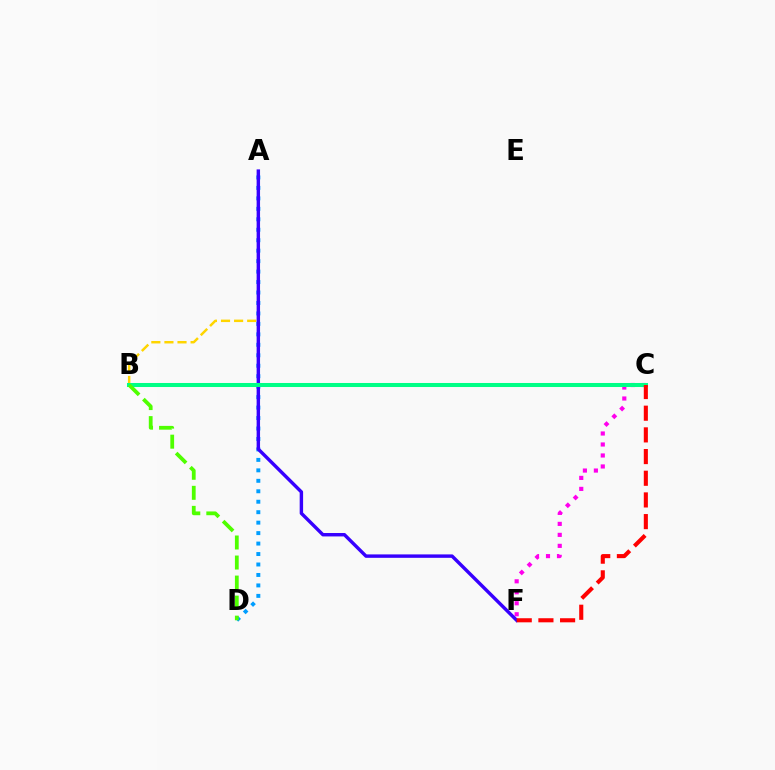{('A', 'D'): [{'color': '#009eff', 'line_style': 'dotted', 'thickness': 2.84}], ('C', 'F'): [{'color': '#ff00ed', 'line_style': 'dotted', 'thickness': 2.99}, {'color': '#ff0000', 'line_style': 'dashed', 'thickness': 2.95}], ('A', 'B'): [{'color': '#ffd500', 'line_style': 'dashed', 'thickness': 1.78}], ('A', 'F'): [{'color': '#3700ff', 'line_style': 'solid', 'thickness': 2.46}], ('B', 'C'): [{'color': '#00ff86', 'line_style': 'solid', 'thickness': 2.9}], ('B', 'D'): [{'color': '#4fff00', 'line_style': 'dashed', 'thickness': 2.72}]}